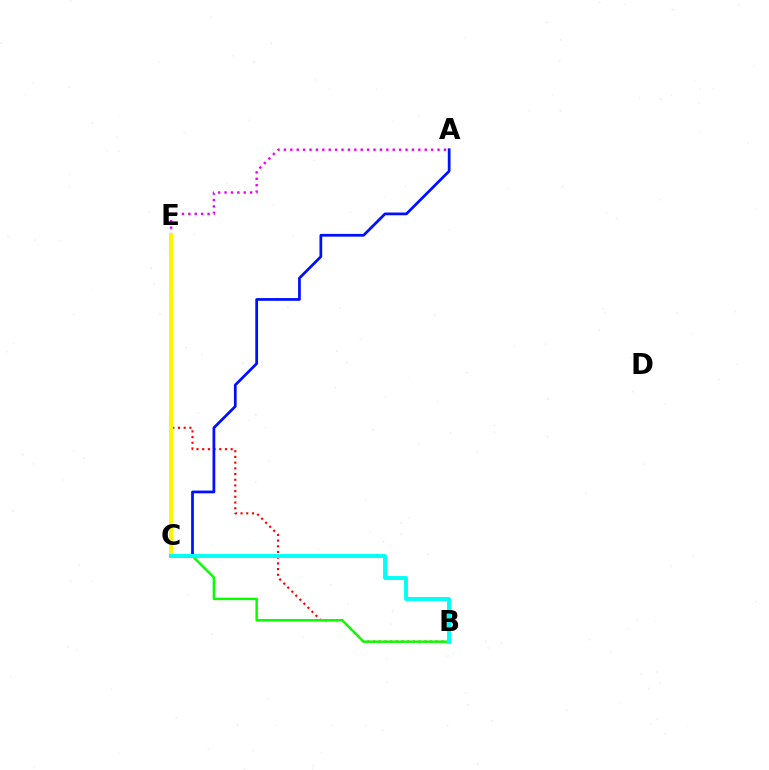{('B', 'E'): [{'color': '#ff0000', 'line_style': 'dotted', 'thickness': 1.55}], ('A', 'E'): [{'color': '#ee00ff', 'line_style': 'dotted', 'thickness': 1.74}], ('A', 'C'): [{'color': '#0010ff', 'line_style': 'solid', 'thickness': 1.98}], ('C', 'E'): [{'color': '#fcf500', 'line_style': 'solid', 'thickness': 2.9}], ('B', 'C'): [{'color': '#08ff00', 'line_style': 'solid', 'thickness': 1.79}, {'color': '#00fff6', 'line_style': 'solid', 'thickness': 2.82}]}